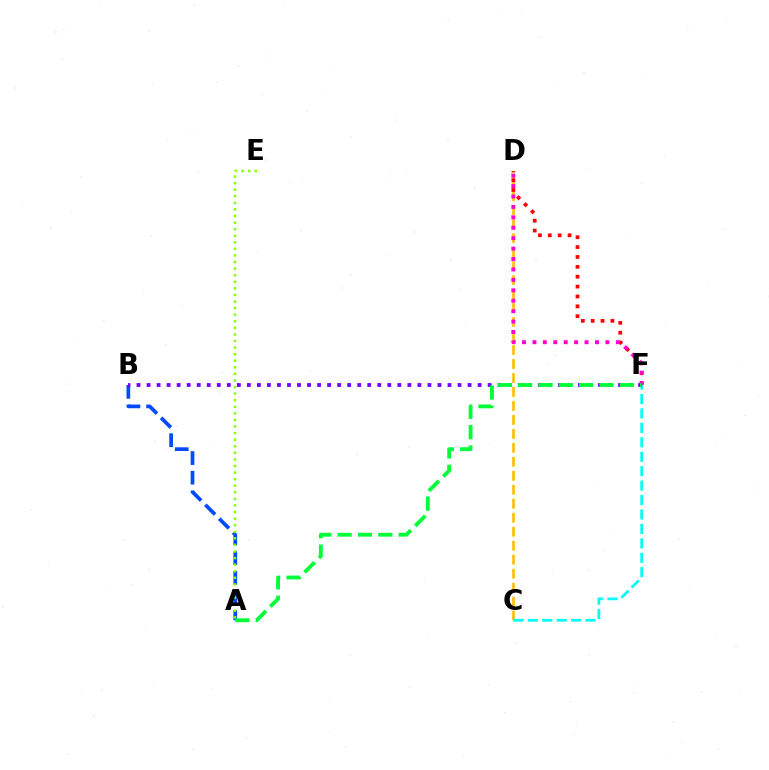{('C', 'D'): [{'color': '#ffbd00', 'line_style': 'dashed', 'thickness': 1.9}], ('A', 'B'): [{'color': '#004bff', 'line_style': 'dashed', 'thickness': 2.67}], ('C', 'F'): [{'color': '#00fff6', 'line_style': 'dashed', 'thickness': 1.96}], ('D', 'F'): [{'color': '#ff0000', 'line_style': 'dotted', 'thickness': 2.68}, {'color': '#ff00cf', 'line_style': 'dotted', 'thickness': 2.83}], ('A', 'E'): [{'color': '#84ff00', 'line_style': 'dotted', 'thickness': 1.79}], ('B', 'F'): [{'color': '#7200ff', 'line_style': 'dotted', 'thickness': 2.73}], ('A', 'F'): [{'color': '#00ff39', 'line_style': 'dashed', 'thickness': 2.76}]}